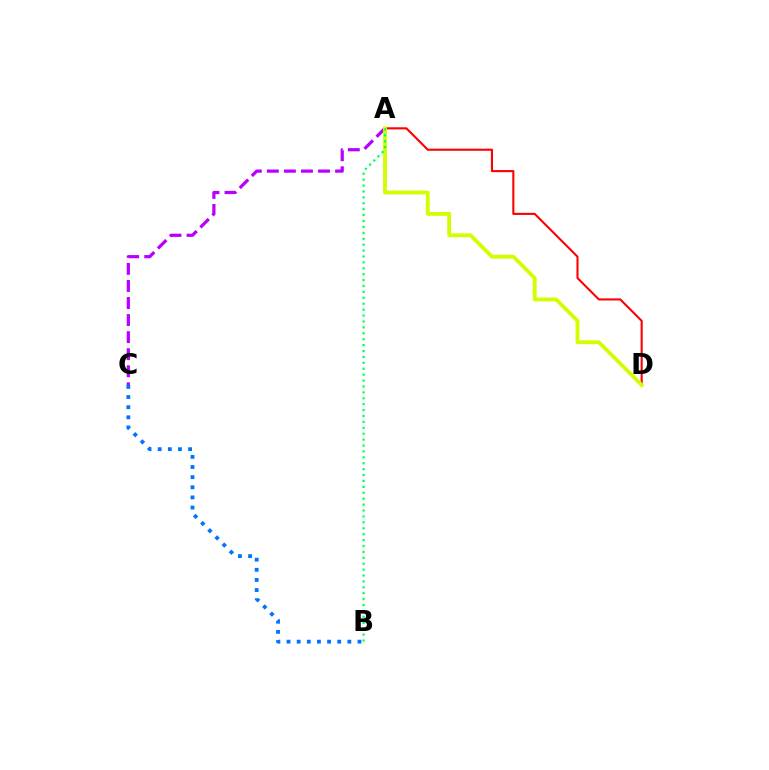{('A', 'D'): [{'color': '#ff0000', 'line_style': 'solid', 'thickness': 1.51}, {'color': '#d1ff00', 'line_style': 'solid', 'thickness': 2.78}], ('A', 'C'): [{'color': '#b900ff', 'line_style': 'dashed', 'thickness': 2.32}], ('A', 'B'): [{'color': '#00ff5c', 'line_style': 'dotted', 'thickness': 1.61}], ('B', 'C'): [{'color': '#0074ff', 'line_style': 'dotted', 'thickness': 2.75}]}